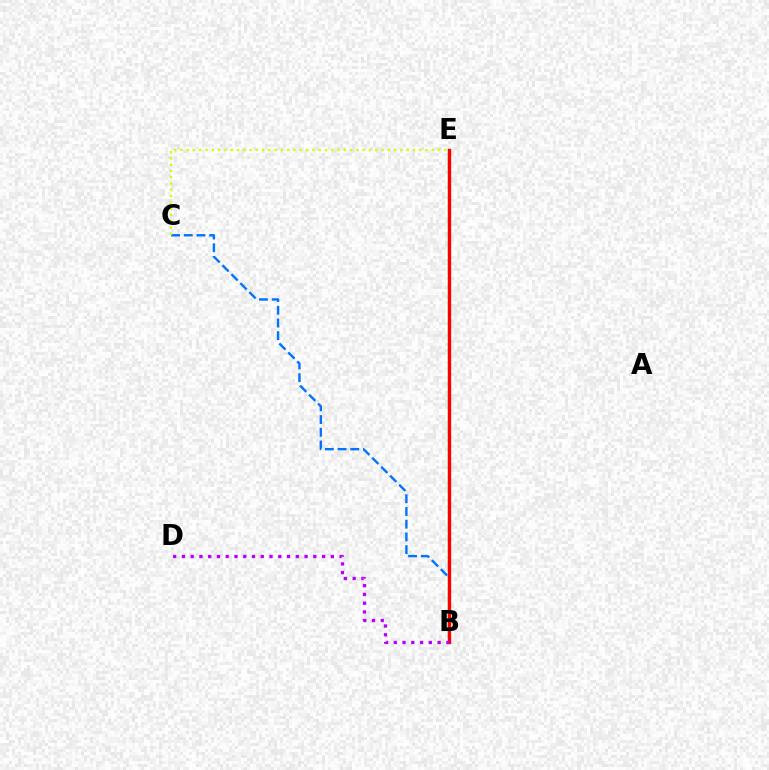{('B', 'C'): [{'color': '#0074ff', 'line_style': 'dashed', 'thickness': 1.73}], ('C', 'E'): [{'color': '#d1ff00', 'line_style': 'dotted', 'thickness': 1.71}], ('B', 'E'): [{'color': '#00ff5c', 'line_style': 'solid', 'thickness': 1.73}, {'color': '#ff0000', 'line_style': 'solid', 'thickness': 2.39}], ('B', 'D'): [{'color': '#b900ff', 'line_style': 'dotted', 'thickness': 2.38}]}